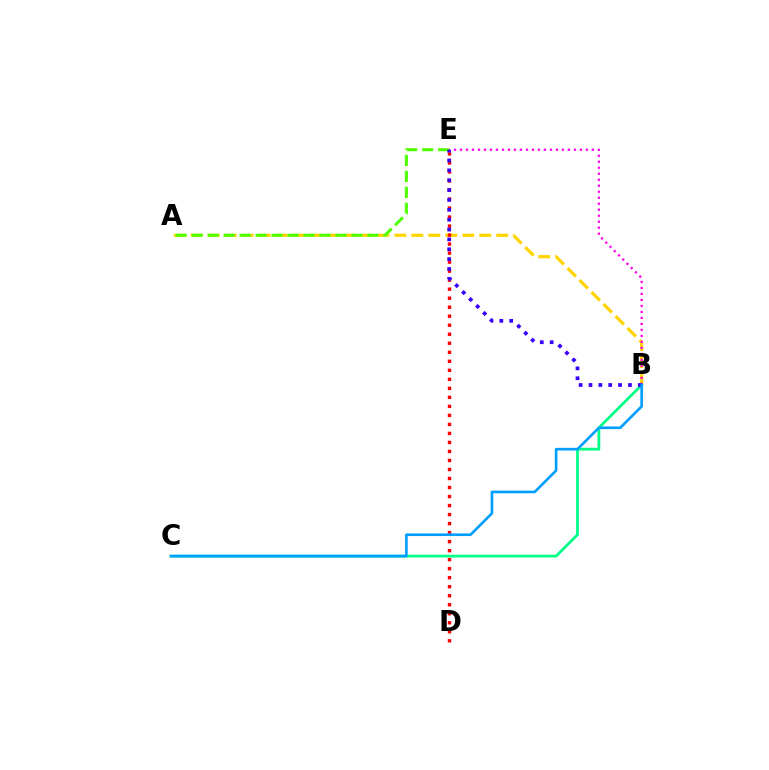{('A', 'B'): [{'color': '#ffd500', 'line_style': 'dashed', 'thickness': 2.31}], ('D', 'E'): [{'color': '#ff0000', 'line_style': 'dotted', 'thickness': 2.45}], ('B', 'C'): [{'color': '#00ff86', 'line_style': 'solid', 'thickness': 2.0}, {'color': '#009eff', 'line_style': 'solid', 'thickness': 1.9}], ('B', 'E'): [{'color': '#ff00ed', 'line_style': 'dotted', 'thickness': 1.63}, {'color': '#3700ff', 'line_style': 'dotted', 'thickness': 2.68}], ('A', 'E'): [{'color': '#4fff00', 'line_style': 'dashed', 'thickness': 2.17}]}